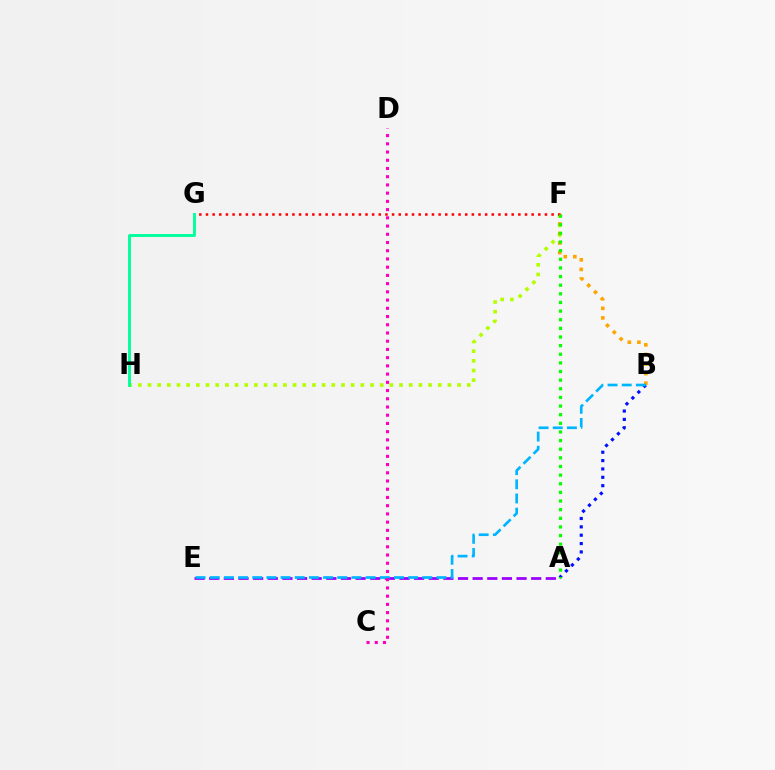{('F', 'H'): [{'color': '#b3ff00', 'line_style': 'dotted', 'thickness': 2.63}], ('B', 'F'): [{'color': '#ffa500', 'line_style': 'dotted', 'thickness': 2.6}], ('A', 'E'): [{'color': '#9b00ff', 'line_style': 'dashed', 'thickness': 1.99}], ('A', 'B'): [{'color': '#0010ff', 'line_style': 'dotted', 'thickness': 2.27}], ('F', 'G'): [{'color': '#ff0000', 'line_style': 'dotted', 'thickness': 1.81}], ('G', 'H'): [{'color': '#00ff9d', 'line_style': 'solid', 'thickness': 2.08}], ('A', 'F'): [{'color': '#08ff00', 'line_style': 'dotted', 'thickness': 2.35}], ('B', 'E'): [{'color': '#00b5ff', 'line_style': 'dashed', 'thickness': 1.92}], ('C', 'D'): [{'color': '#ff00bd', 'line_style': 'dotted', 'thickness': 2.23}]}